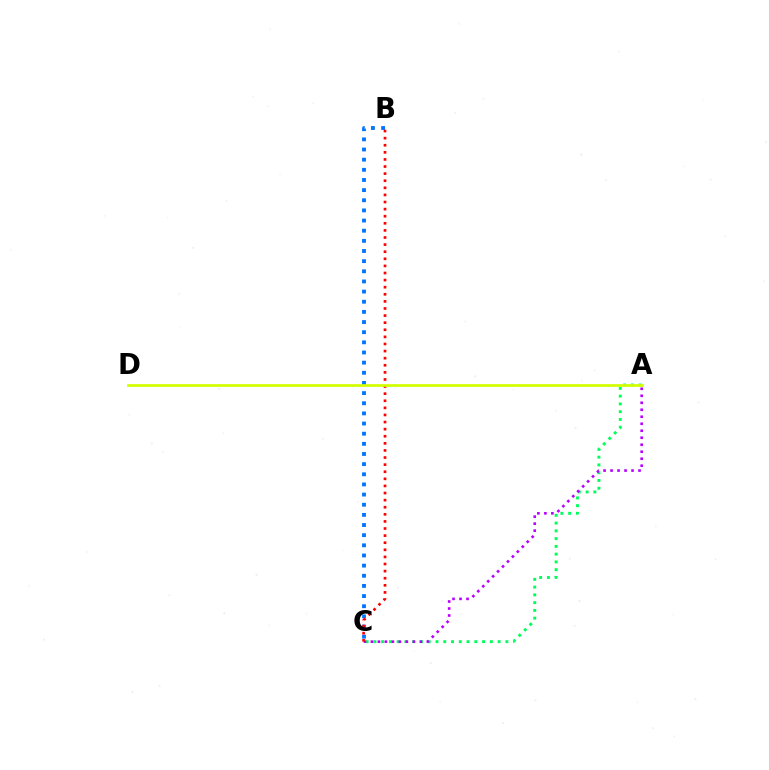{('B', 'C'): [{'color': '#0074ff', 'line_style': 'dotted', 'thickness': 2.76}, {'color': '#ff0000', 'line_style': 'dotted', 'thickness': 1.93}], ('A', 'C'): [{'color': '#00ff5c', 'line_style': 'dotted', 'thickness': 2.11}, {'color': '#b900ff', 'line_style': 'dotted', 'thickness': 1.9}], ('A', 'D'): [{'color': '#d1ff00', 'line_style': 'solid', 'thickness': 1.96}]}